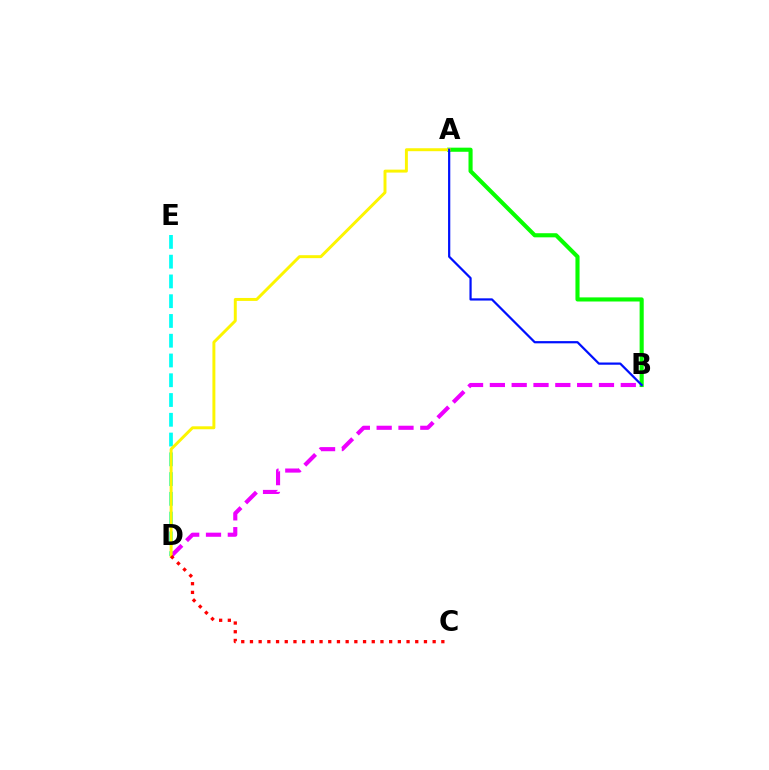{('A', 'B'): [{'color': '#08ff00', 'line_style': 'solid', 'thickness': 2.96}, {'color': '#0010ff', 'line_style': 'solid', 'thickness': 1.6}], ('D', 'E'): [{'color': '#00fff6', 'line_style': 'dashed', 'thickness': 2.68}], ('B', 'D'): [{'color': '#ee00ff', 'line_style': 'dashed', 'thickness': 2.96}], ('A', 'D'): [{'color': '#fcf500', 'line_style': 'solid', 'thickness': 2.12}], ('C', 'D'): [{'color': '#ff0000', 'line_style': 'dotted', 'thickness': 2.36}]}